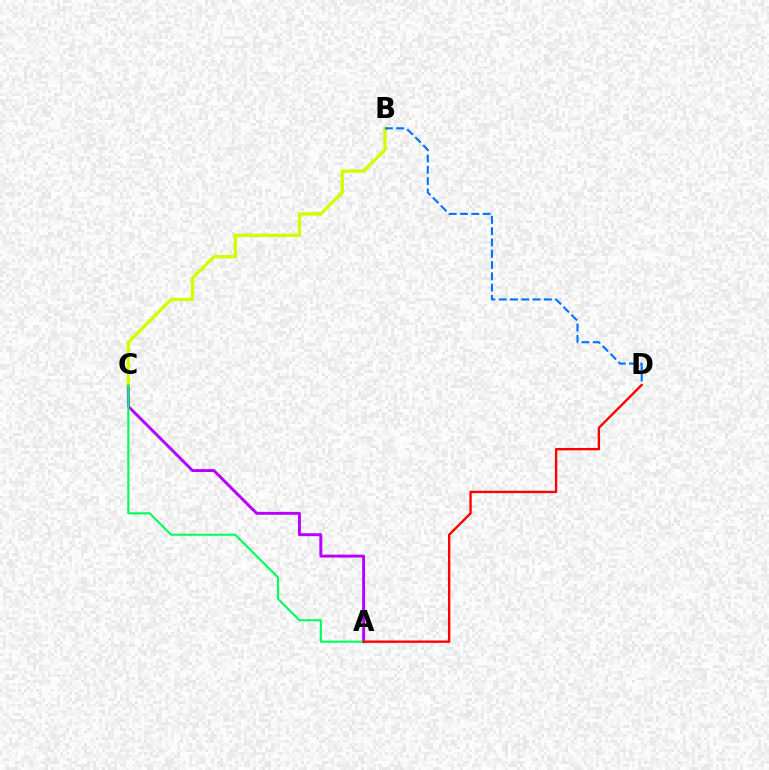{('A', 'C'): [{'color': '#b900ff', 'line_style': 'solid', 'thickness': 2.11}, {'color': '#00ff5c', 'line_style': 'solid', 'thickness': 1.51}], ('B', 'C'): [{'color': '#d1ff00', 'line_style': 'solid', 'thickness': 2.41}], ('B', 'D'): [{'color': '#0074ff', 'line_style': 'dashed', 'thickness': 1.53}], ('A', 'D'): [{'color': '#ff0000', 'line_style': 'solid', 'thickness': 1.7}]}